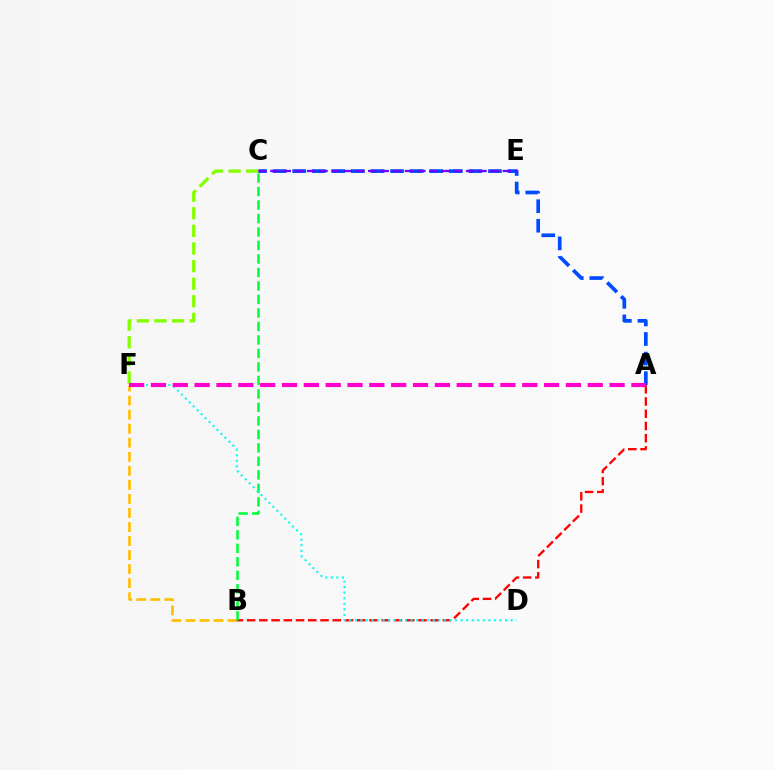{('A', 'C'): [{'color': '#004bff', 'line_style': 'dashed', 'thickness': 2.66}], ('B', 'F'): [{'color': '#ffbd00', 'line_style': 'dashed', 'thickness': 1.91}], ('A', 'B'): [{'color': '#ff0000', 'line_style': 'dashed', 'thickness': 1.66}], ('B', 'C'): [{'color': '#00ff39', 'line_style': 'dashed', 'thickness': 1.83}], ('C', 'E'): [{'color': '#7200ff', 'line_style': 'dashed', 'thickness': 1.66}], ('D', 'F'): [{'color': '#00fff6', 'line_style': 'dotted', 'thickness': 1.51}], ('C', 'F'): [{'color': '#84ff00', 'line_style': 'dashed', 'thickness': 2.39}], ('A', 'F'): [{'color': '#ff00cf', 'line_style': 'dashed', 'thickness': 2.97}]}